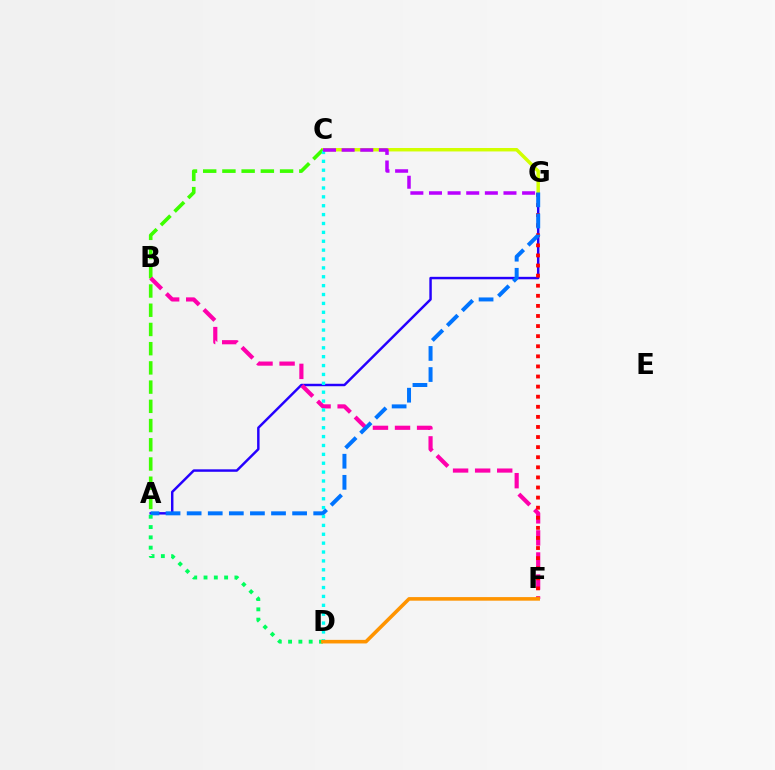{('A', 'G'): [{'color': '#2500ff', 'line_style': 'solid', 'thickness': 1.77}, {'color': '#0074ff', 'line_style': 'dashed', 'thickness': 2.87}], ('C', 'G'): [{'color': '#d1ff00', 'line_style': 'solid', 'thickness': 2.48}, {'color': '#b900ff', 'line_style': 'dashed', 'thickness': 2.53}], ('A', 'C'): [{'color': '#3dff00', 'line_style': 'dashed', 'thickness': 2.61}], ('B', 'F'): [{'color': '#ff00ac', 'line_style': 'dashed', 'thickness': 3.0}], ('F', 'G'): [{'color': '#ff0000', 'line_style': 'dotted', 'thickness': 2.74}], ('C', 'D'): [{'color': '#00fff6', 'line_style': 'dotted', 'thickness': 2.41}], ('A', 'D'): [{'color': '#00ff5c', 'line_style': 'dotted', 'thickness': 2.8}], ('D', 'F'): [{'color': '#ff9400', 'line_style': 'solid', 'thickness': 2.58}]}